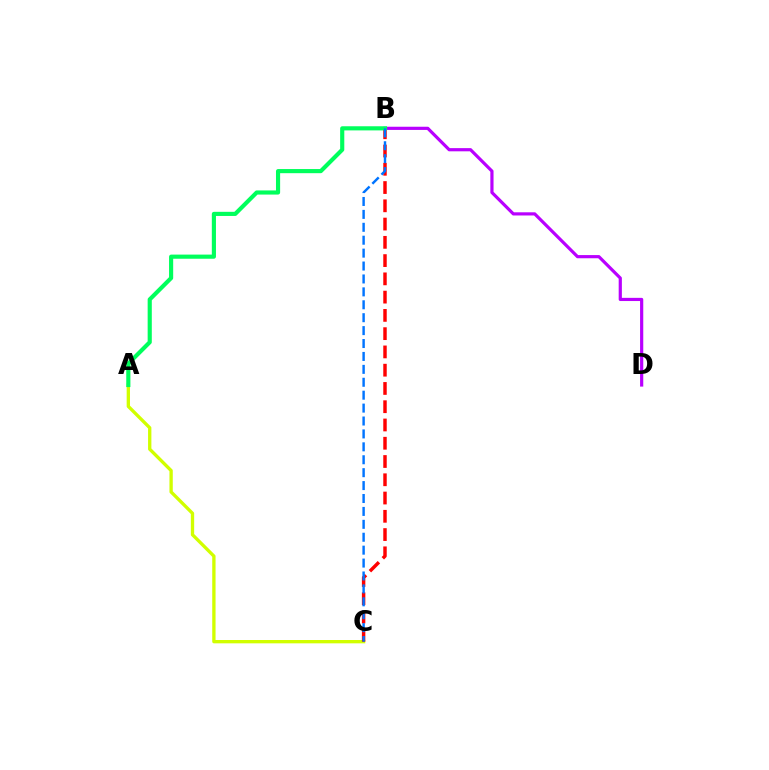{('B', 'D'): [{'color': '#b900ff', 'line_style': 'solid', 'thickness': 2.29}], ('A', 'C'): [{'color': '#d1ff00', 'line_style': 'solid', 'thickness': 2.4}], ('B', 'C'): [{'color': '#ff0000', 'line_style': 'dashed', 'thickness': 2.48}, {'color': '#0074ff', 'line_style': 'dashed', 'thickness': 1.75}], ('A', 'B'): [{'color': '#00ff5c', 'line_style': 'solid', 'thickness': 2.98}]}